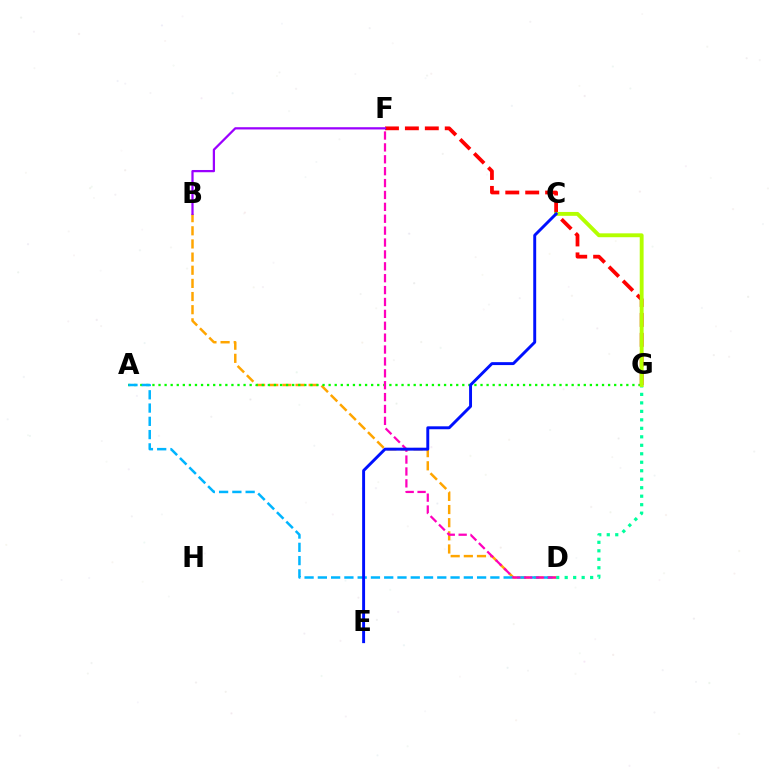{('B', 'D'): [{'color': '#ffa500', 'line_style': 'dashed', 'thickness': 1.79}], ('A', 'G'): [{'color': '#08ff00', 'line_style': 'dotted', 'thickness': 1.65}], ('A', 'D'): [{'color': '#00b5ff', 'line_style': 'dashed', 'thickness': 1.8}], ('F', 'G'): [{'color': '#ff0000', 'line_style': 'dashed', 'thickness': 2.71}], ('D', 'G'): [{'color': '#00ff9d', 'line_style': 'dotted', 'thickness': 2.31}], ('C', 'G'): [{'color': '#b3ff00', 'line_style': 'solid', 'thickness': 2.79}], ('B', 'F'): [{'color': '#9b00ff', 'line_style': 'solid', 'thickness': 1.62}], ('D', 'F'): [{'color': '#ff00bd', 'line_style': 'dashed', 'thickness': 1.62}], ('C', 'E'): [{'color': '#0010ff', 'line_style': 'solid', 'thickness': 2.11}]}